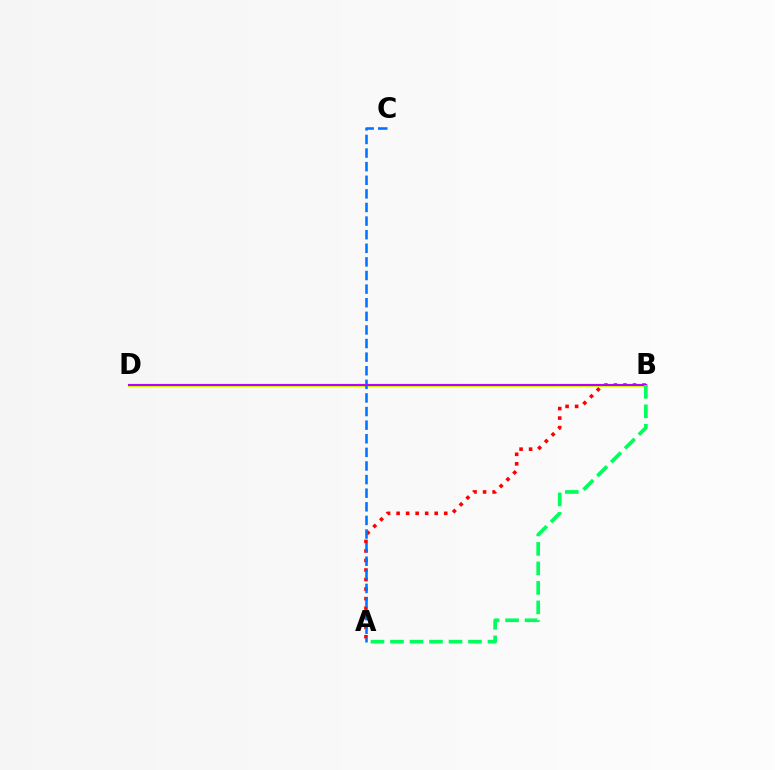{('A', 'B'): [{'color': '#ff0000', 'line_style': 'dotted', 'thickness': 2.59}, {'color': '#00ff5c', 'line_style': 'dashed', 'thickness': 2.65}], ('B', 'D'): [{'color': '#d1ff00', 'line_style': 'solid', 'thickness': 2.3}, {'color': '#b900ff', 'line_style': 'solid', 'thickness': 1.51}], ('A', 'C'): [{'color': '#0074ff', 'line_style': 'dashed', 'thickness': 1.85}]}